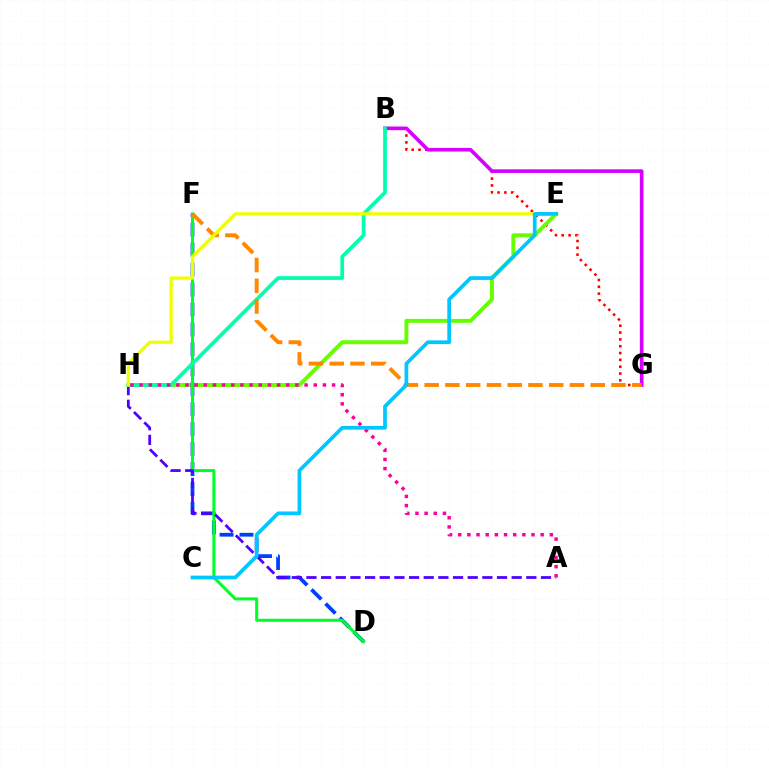{('B', 'G'): [{'color': '#ff0000', 'line_style': 'dotted', 'thickness': 1.86}, {'color': '#d600ff', 'line_style': 'solid', 'thickness': 2.62}], ('E', 'H'): [{'color': '#66ff00', 'line_style': 'solid', 'thickness': 2.83}, {'color': '#eeff00', 'line_style': 'solid', 'thickness': 2.36}], ('D', 'F'): [{'color': '#003fff', 'line_style': 'dashed', 'thickness': 2.71}, {'color': '#00ff27', 'line_style': 'solid', 'thickness': 2.18}], ('A', 'H'): [{'color': '#4f00ff', 'line_style': 'dashed', 'thickness': 1.99}, {'color': '#ff00a0', 'line_style': 'dotted', 'thickness': 2.49}], ('B', 'H'): [{'color': '#00ffaf', 'line_style': 'solid', 'thickness': 2.68}], ('F', 'G'): [{'color': '#ff8800', 'line_style': 'dashed', 'thickness': 2.82}], ('C', 'E'): [{'color': '#00c7ff', 'line_style': 'solid', 'thickness': 2.67}]}